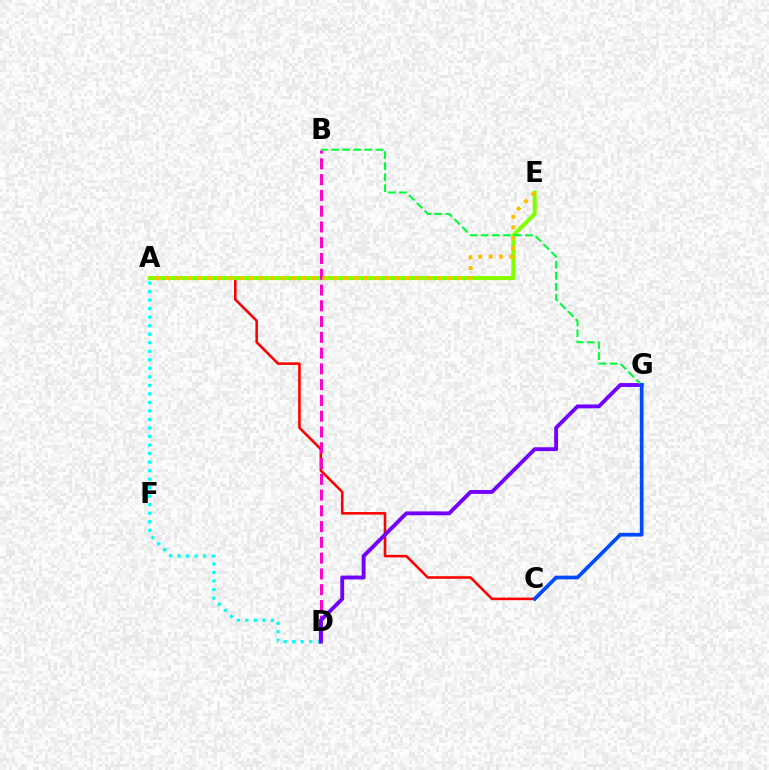{('A', 'D'): [{'color': '#00fff6', 'line_style': 'dotted', 'thickness': 2.32}], ('A', 'C'): [{'color': '#ff0000', 'line_style': 'solid', 'thickness': 1.85}], ('A', 'E'): [{'color': '#84ff00', 'line_style': 'solid', 'thickness': 2.92}, {'color': '#ffbd00', 'line_style': 'dotted', 'thickness': 2.83}], ('B', 'D'): [{'color': '#ff00cf', 'line_style': 'dashed', 'thickness': 2.14}], ('D', 'G'): [{'color': '#7200ff', 'line_style': 'solid', 'thickness': 2.78}], ('B', 'G'): [{'color': '#00ff39', 'line_style': 'dashed', 'thickness': 1.5}], ('C', 'G'): [{'color': '#004bff', 'line_style': 'solid', 'thickness': 2.68}]}